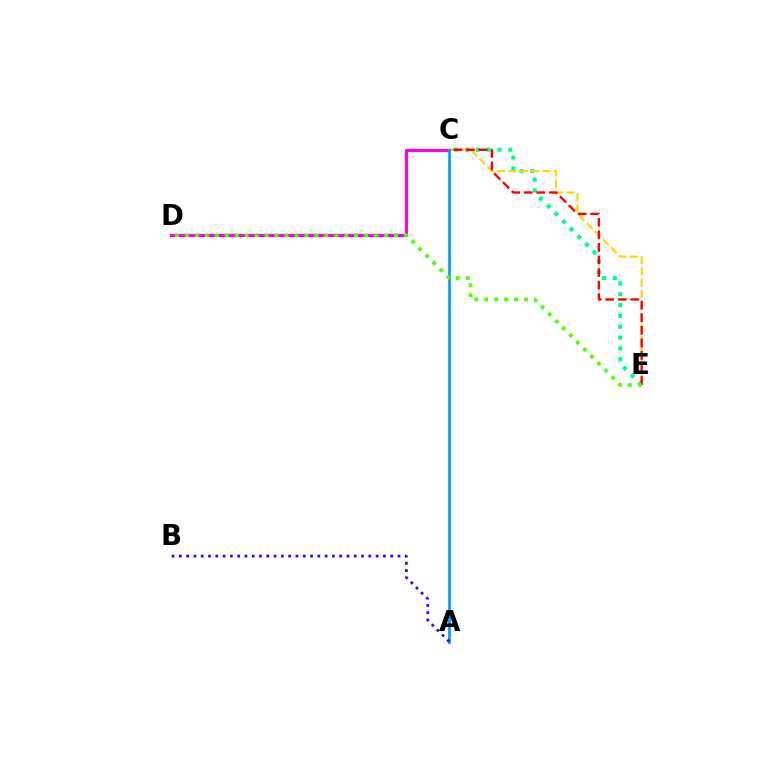{('C', 'E'): [{'color': '#00ff86', 'line_style': 'dotted', 'thickness': 2.95}, {'color': '#ffd500', 'line_style': 'dashed', 'thickness': 1.54}, {'color': '#ff0000', 'line_style': 'dashed', 'thickness': 1.71}], ('C', 'D'): [{'color': '#ff00ed', 'line_style': 'solid', 'thickness': 2.25}], ('A', 'C'): [{'color': '#009eff', 'line_style': 'solid', 'thickness': 1.97}], ('A', 'B'): [{'color': '#3700ff', 'line_style': 'dotted', 'thickness': 1.98}], ('D', 'E'): [{'color': '#4fff00', 'line_style': 'dotted', 'thickness': 2.7}]}